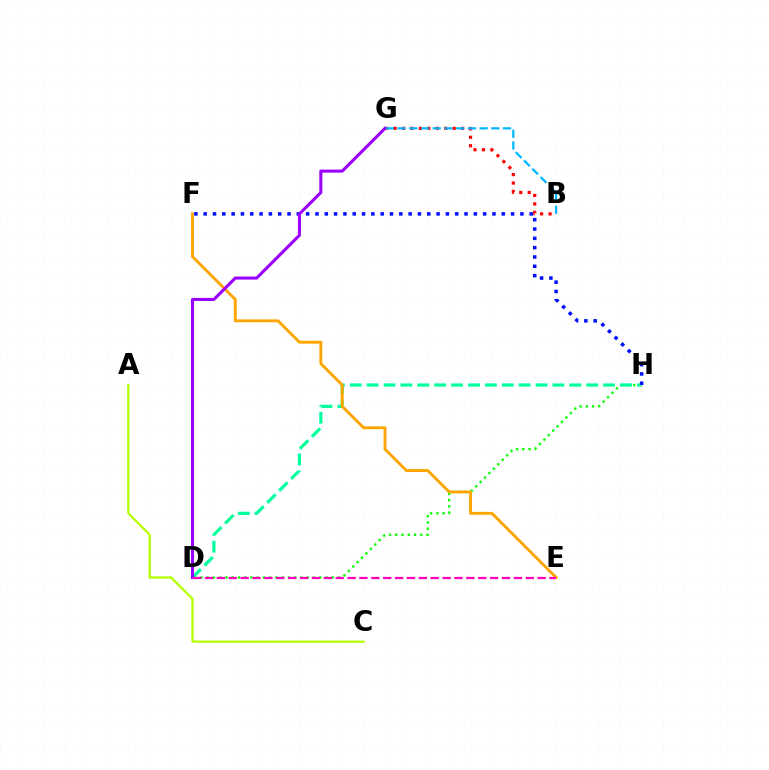{('D', 'H'): [{'color': '#08ff00', 'line_style': 'dotted', 'thickness': 1.7}, {'color': '#00ff9d', 'line_style': 'dashed', 'thickness': 2.29}], ('B', 'G'): [{'color': '#ff0000', 'line_style': 'dotted', 'thickness': 2.29}, {'color': '#00b5ff', 'line_style': 'dashed', 'thickness': 1.59}], ('F', 'H'): [{'color': '#0010ff', 'line_style': 'dotted', 'thickness': 2.53}], ('A', 'C'): [{'color': '#b3ff00', 'line_style': 'solid', 'thickness': 1.62}], ('E', 'F'): [{'color': '#ffa500', 'line_style': 'solid', 'thickness': 2.09}], ('D', 'G'): [{'color': '#9b00ff', 'line_style': 'solid', 'thickness': 2.2}], ('D', 'E'): [{'color': '#ff00bd', 'line_style': 'dashed', 'thickness': 1.61}]}